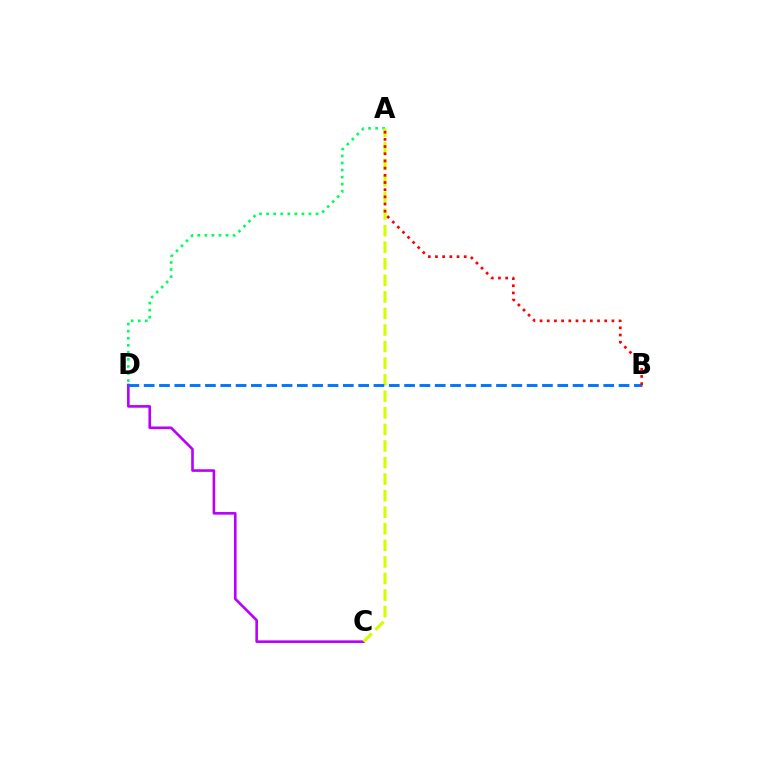{('A', 'D'): [{'color': '#00ff5c', 'line_style': 'dotted', 'thickness': 1.92}], ('C', 'D'): [{'color': '#b900ff', 'line_style': 'solid', 'thickness': 1.89}], ('A', 'C'): [{'color': '#d1ff00', 'line_style': 'dashed', 'thickness': 2.25}], ('B', 'D'): [{'color': '#0074ff', 'line_style': 'dashed', 'thickness': 2.08}], ('A', 'B'): [{'color': '#ff0000', 'line_style': 'dotted', 'thickness': 1.95}]}